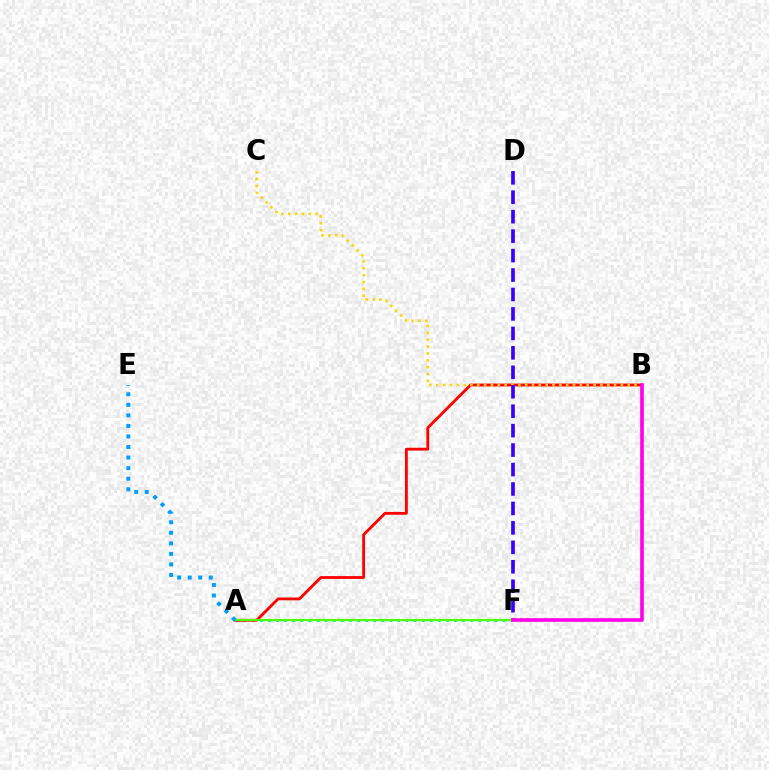{('A', 'F'): [{'color': '#00ff86', 'line_style': 'dotted', 'thickness': 2.2}, {'color': '#4fff00', 'line_style': 'solid', 'thickness': 1.51}], ('A', 'B'): [{'color': '#ff0000', 'line_style': 'solid', 'thickness': 2.03}], ('B', 'C'): [{'color': '#ffd500', 'line_style': 'dotted', 'thickness': 1.86}], ('D', 'F'): [{'color': '#3700ff', 'line_style': 'dashed', 'thickness': 2.64}], ('A', 'E'): [{'color': '#009eff', 'line_style': 'dotted', 'thickness': 2.87}], ('B', 'F'): [{'color': '#ff00ed', 'line_style': 'solid', 'thickness': 2.63}]}